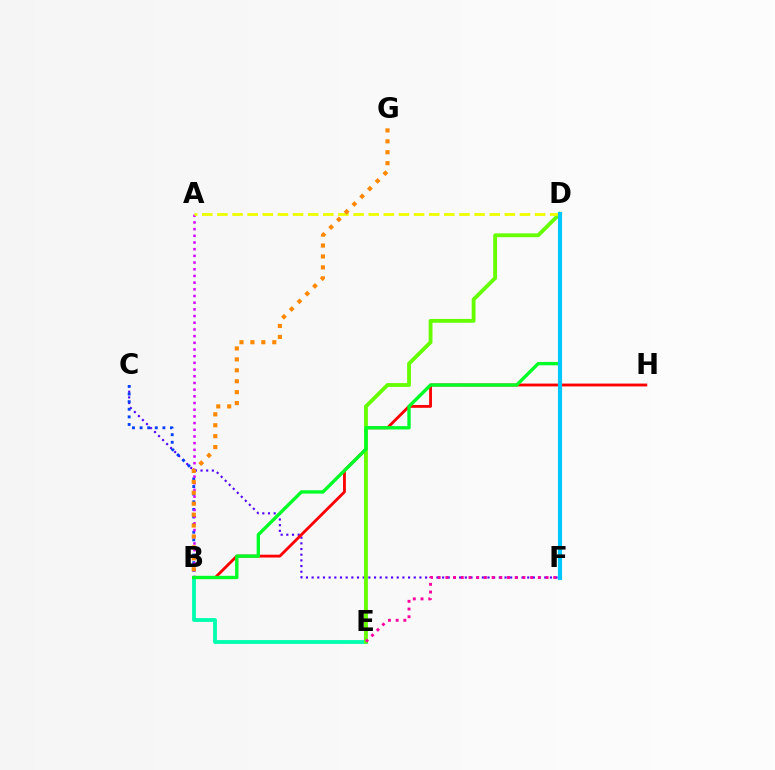{('B', 'E'): [{'color': '#00ffaf', 'line_style': 'solid', 'thickness': 2.76}], ('C', 'F'): [{'color': '#4f00ff', 'line_style': 'dotted', 'thickness': 1.54}], ('B', 'H'): [{'color': '#ff0000', 'line_style': 'solid', 'thickness': 2.04}], ('D', 'E'): [{'color': '#66ff00', 'line_style': 'solid', 'thickness': 2.76}], ('B', 'C'): [{'color': '#003fff', 'line_style': 'dotted', 'thickness': 2.07}], ('A', 'B'): [{'color': '#d600ff', 'line_style': 'dotted', 'thickness': 1.82}], ('E', 'F'): [{'color': '#ff00a0', 'line_style': 'dotted', 'thickness': 2.09}], ('A', 'D'): [{'color': '#eeff00', 'line_style': 'dashed', 'thickness': 2.05}], ('B', 'D'): [{'color': '#00ff27', 'line_style': 'solid', 'thickness': 2.42}], ('D', 'F'): [{'color': '#00c7ff', 'line_style': 'solid', 'thickness': 2.97}], ('B', 'G'): [{'color': '#ff8800', 'line_style': 'dotted', 'thickness': 2.97}]}